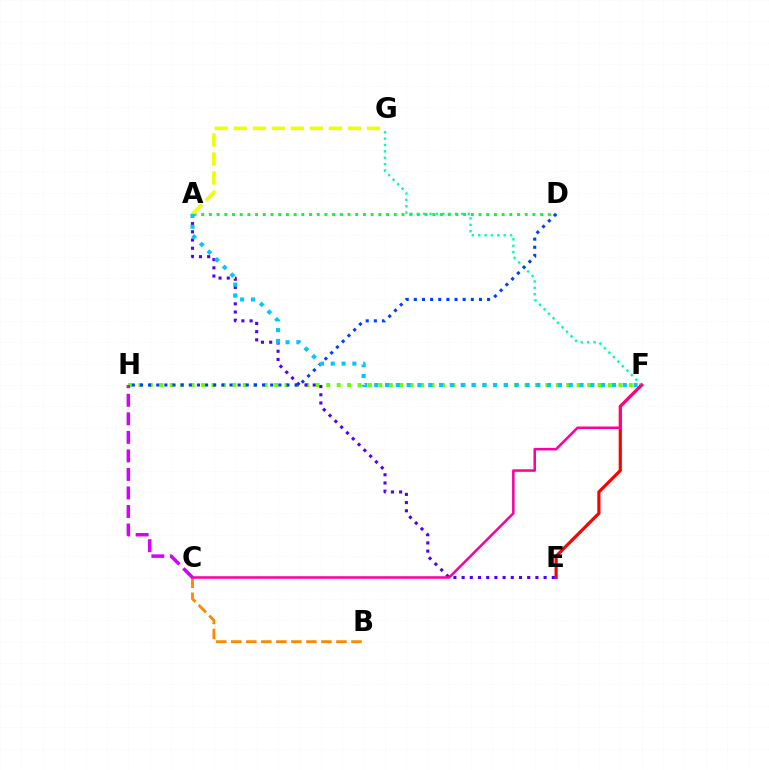{('F', 'H'): [{'color': '#66ff00', 'line_style': 'dotted', 'thickness': 2.83}], ('E', 'F'): [{'color': '#ff0000', 'line_style': 'solid', 'thickness': 2.29}], ('F', 'G'): [{'color': '#00ffaf', 'line_style': 'dotted', 'thickness': 1.73}], ('A', 'E'): [{'color': '#4f00ff', 'line_style': 'dotted', 'thickness': 2.23}], ('A', 'D'): [{'color': '#00ff27', 'line_style': 'dotted', 'thickness': 2.09}], ('D', 'H'): [{'color': '#003fff', 'line_style': 'dotted', 'thickness': 2.21}], ('B', 'C'): [{'color': '#ff8800', 'line_style': 'dashed', 'thickness': 2.04}], ('C', 'F'): [{'color': '#ff00a0', 'line_style': 'solid', 'thickness': 1.84}], ('A', 'G'): [{'color': '#eeff00', 'line_style': 'dashed', 'thickness': 2.58}], ('A', 'F'): [{'color': '#00c7ff', 'line_style': 'dotted', 'thickness': 2.94}], ('C', 'H'): [{'color': '#d600ff', 'line_style': 'dashed', 'thickness': 2.52}]}